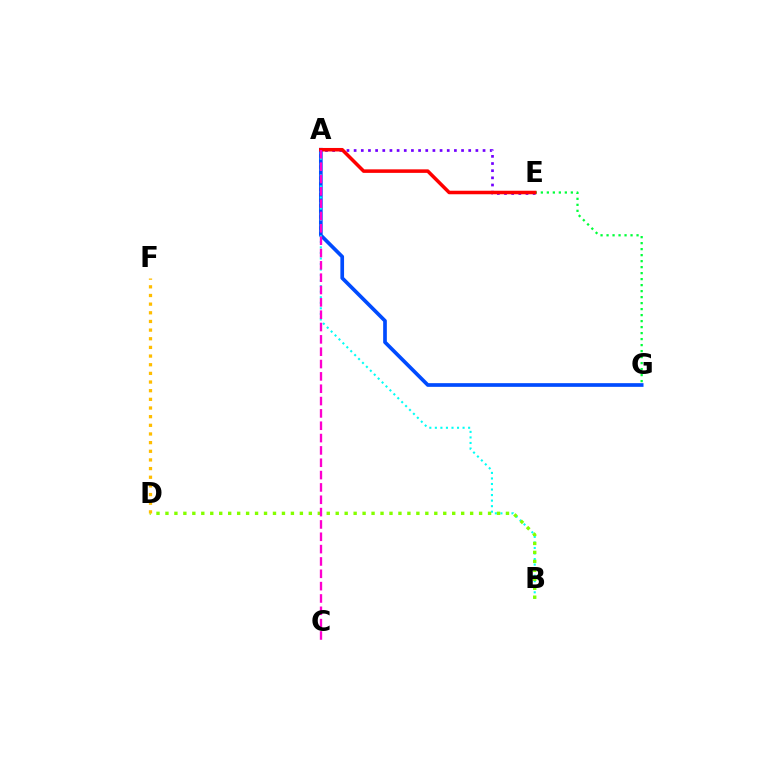{('A', 'G'): [{'color': '#004bff', 'line_style': 'solid', 'thickness': 2.65}], ('A', 'B'): [{'color': '#00fff6', 'line_style': 'dotted', 'thickness': 1.51}], ('B', 'D'): [{'color': '#84ff00', 'line_style': 'dotted', 'thickness': 2.43}], ('E', 'G'): [{'color': '#00ff39', 'line_style': 'dotted', 'thickness': 1.63}], ('D', 'F'): [{'color': '#ffbd00', 'line_style': 'dotted', 'thickness': 2.35}], ('A', 'E'): [{'color': '#7200ff', 'line_style': 'dotted', 'thickness': 1.95}, {'color': '#ff0000', 'line_style': 'solid', 'thickness': 2.54}], ('A', 'C'): [{'color': '#ff00cf', 'line_style': 'dashed', 'thickness': 1.68}]}